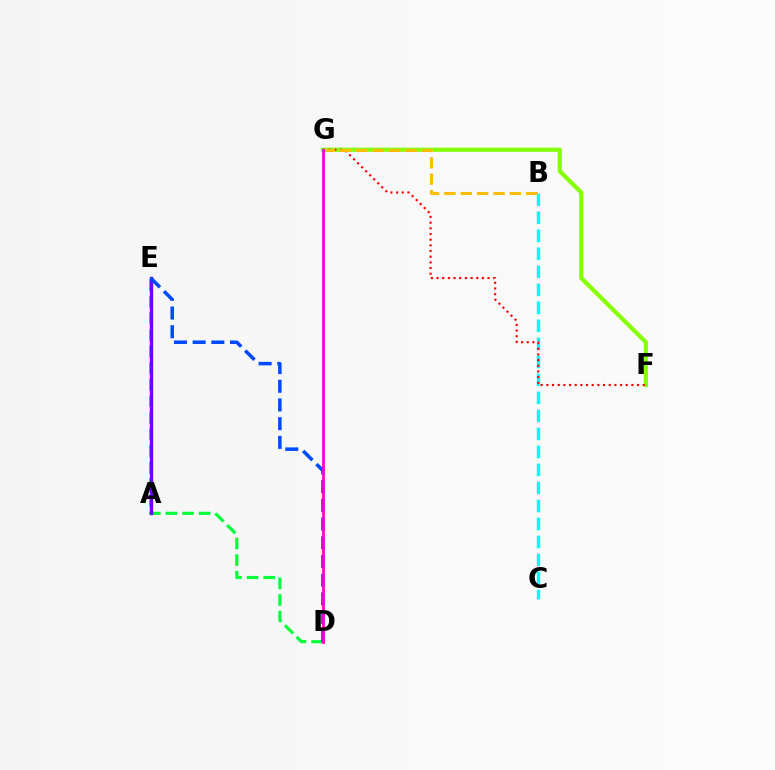{('B', 'C'): [{'color': '#00fff6', 'line_style': 'dashed', 'thickness': 2.45}], ('D', 'E'): [{'color': '#00ff39', 'line_style': 'dashed', 'thickness': 2.25}, {'color': '#004bff', 'line_style': 'dashed', 'thickness': 2.54}], ('A', 'E'): [{'color': '#7200ff', 'line_style': 'solid', 'thickness': 2.42}], ('F', 'G'): [{'color': '#84ff00', 'line_style': 'solid', 'thickness': 2.99}, {'color': '#ff0000', 'line_style': 'dotted', 'thickness': 1.54}], ('B', 'G'): [{'color': '#ffbd00', 'line_style': 'dashed', 'thickness': 2.22}], ('D', 'G'): [{'color': '#ff00cf', 'line_style': 'solid', 'thickness': 2.01}]}